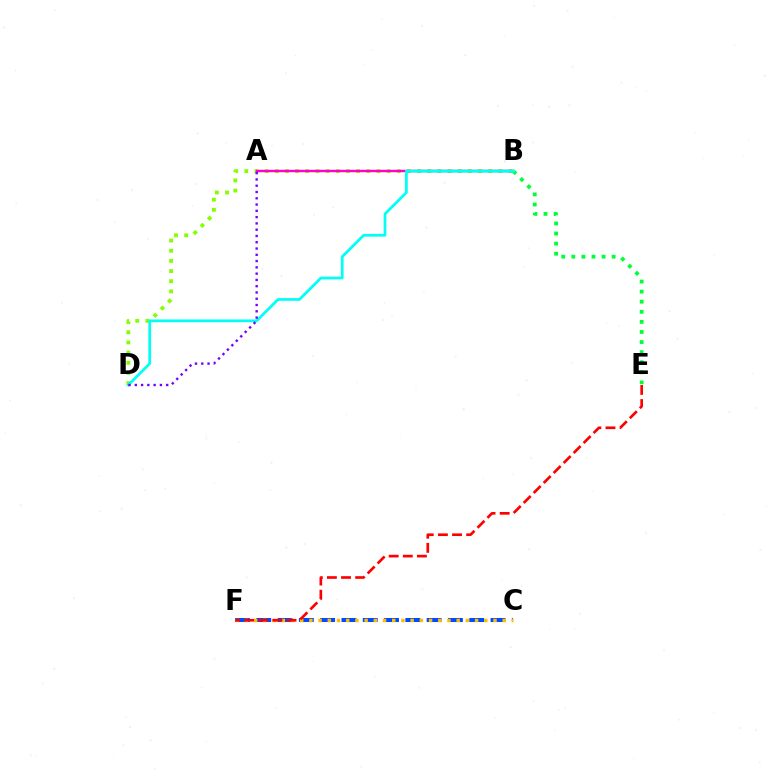{('B', 'D'): [{'color': '#84ff00', 'line_style': 'dotted', 'thickness': 2.76}, {'color': '#00fff6', 'line_style': 'solid', 'thickness': 1.97}], ('A', 'B'): [{'color': '#ff00cf', 'line_style': 'solid', 'thickness': 1.76}], ('C', 'F'): [{'color': '#004bff', 'line_style': 'dashed', 'thickness': 2.89}, {'color': '#ffbd00', 'line_style': 'dotted', 'thickness': 2.5}], ('E', 'F'): [{'color': '#ff0000', 'line_style': 'dashed', 'thickness': 1.92}], ('B', 'E'): [{'color': '#00ff39', 'line_style': 'dotted', 'thickness': 2.74}], ('A', 'D'): [{'color': '#7200ff', 'line_style': 'dotted', 'thickness': 1.71}]}